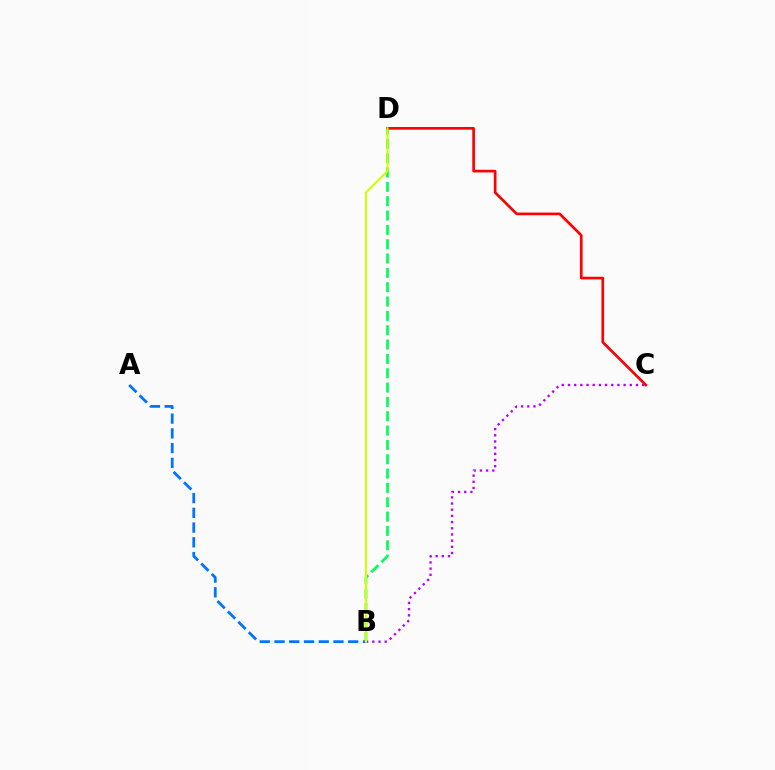{('A', 'B'): [{'color': '#0074ff', 'line_style': 'dashed', 'thickness': 2.0}], ('B', 'C'): [{'color': '#b900ff', 'line_style': 'dotted', 'thickness': 1.68}], ('B', 'D'): [{'color': '#00ff5c', 'line_style': 'dashed', 'thickness': 1.95}, {'color': '#d1ff00', 'line_style': 'solid', 'thickness': 1.51}], ('C', 'D'): [{'color': '#ff0000', 'line_style': 'solid', 'thickness': 1.93}]}